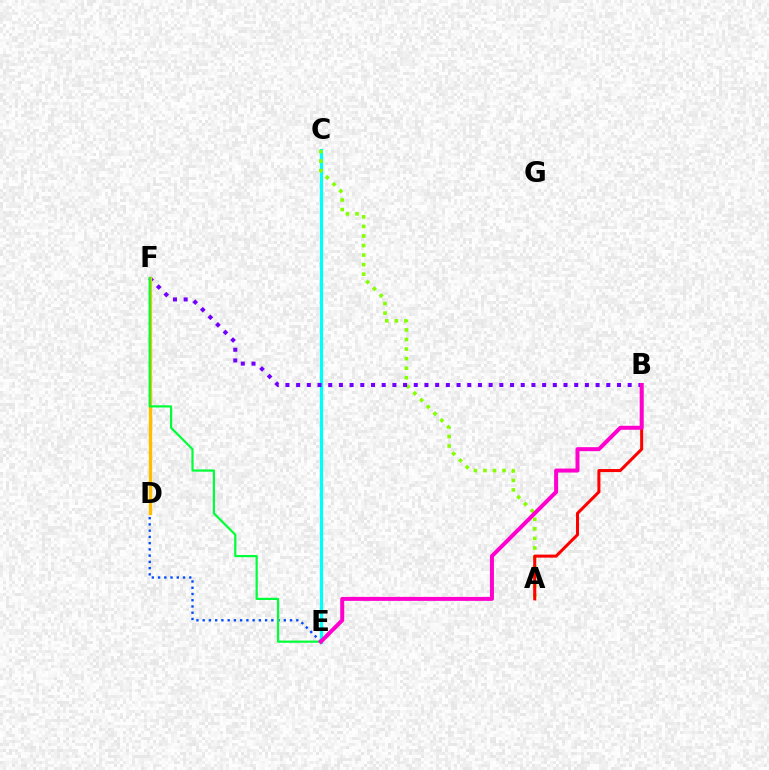{('C', 'E'): [{'color': '#00fff6', 'line_style': 'solid', 'thickness': 2.34}], ('D', 'E'): [{'color': '#004bff', 'line_style': 'dotted', 'thickness': 1.7}], ('A', 'C'): [{'color': '#84ff00', 'line_style': 'dotted', 'thickness': 2.6}], ('B', 'F'): [{'color': '#7200ff', 'line_style': 'dotted', 'thickness': 2.91}], ('D', 'F'): [{'color': '#ffbd00', 'line_style': 'solid', 'thickness': 2.41}], ('E', 'F'): [{'color': '#00ff39', 'line_style': 'solid', 'thickness': 1.59}], ('A', 'B'): [{'color': '#ff0000', 'line_style': 'solid', 'thickness': 2.18}], ('B', 'E'): [{'color': '#ff00cf', 'line_style': 'solid', 'thickness': 2.87}]}